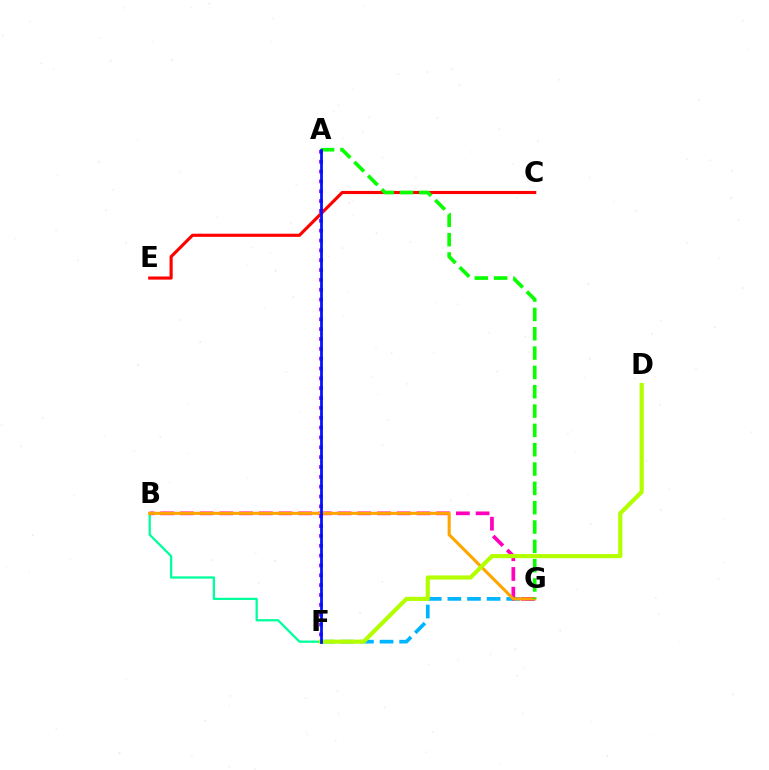{('B', 'F'): [{'color': '#00ff9d', 'line_style': 'solid', 'thickness': 1.64}], ('F', 'G'): [{'color': '#00b5ff', 'line_style': 'dashed', 'thickness': 2.67}], ('C', 'E'): [{'color': '#ff0000', 'line_style': 'solid', 'thickness': 2.25}], ('B', 'G'): [{'color': '#ff00bd', 'line_style': 'dashed', 'thickness': 2.68}, {'color': '#ffa500', 'line_style': 'solid', 'thickness': 2.22}], ('A', 'G'): [{'color': '#08ff00', 'line_style': 'dashed', 'thickness': 2.63}], ('D', 'F'): [{'color': '#b3ff00', 'line_style': 'solid', 'thickness': 2.99}], ('A', 'F'): [{'color': '#9b00ff', 'line_style': 'dotted', 'thickness': 2.68}, {'color': '#0010ff', 'line_style': 'solid', 'thickness': 1.98}]}